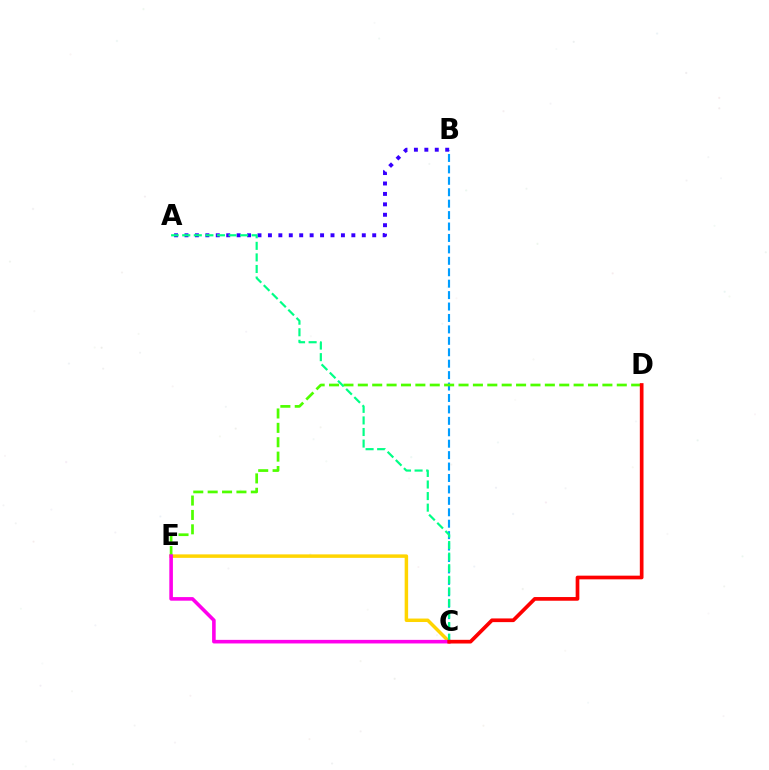{('C', 'E'): [{'color': '#ffd500', 'line_style': 'solid', 'thickness': 2.5}, {'color': '#ff00ed', 'line_style': 'solid', 'thickness': 2.58}], ('B', 'C'): [{'color': '#009eff', 'line_style': 'dashed', 'thickness': 1.55}], ('A', 'B'): [{'color': '#3700ff', 'line_style': 'dotted', 'thickness': 2.83}], ('D', 'E'): [{'color': '#4fff00', 'line_style': 'dashed', 'thickness': 1.95}], ('A', 'C'): [{'color': '#00ff86', 'line_style': 'dashed', 'thickness': 1.57}], ('C', 'D'): [{'color': '#ff0000', 'line_style': 'solid', 'thickness': 2.65}]}